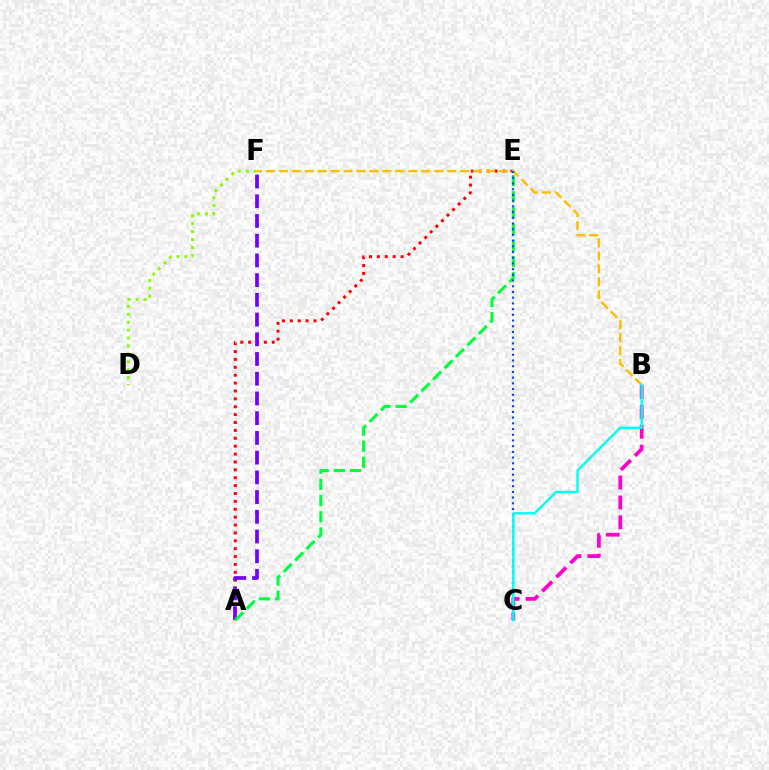{('A', 'E'): [{'color': '#ff0000', 'line_style': 'dotted', 'thickness': 2.14}, {'color': '#00ff39', 'line_style': 'dashed', 'thickness': 2.2}], ('A', 'F'): [{'color': '#7200ff', 'line_style': 'dashed', 'thickness': 2.68}], ('B', 'C'): [{'color': '#ff00cf', 'line_style': 'dashed', 'thickness': 2.7}, {'color': '#00fff6', 'line_style': 'solid', 'thickness': 1.75}], ('B', 'F'): [{'color': '#ffbd00', 'line_style': 'dashed', 'thickness': 1.76}], ('D', 'F'): [{'color': '#84ff00', 'line_style': 'dotted', 'thickness': 2.15}], ('C', 'E'): [{'color': '#004bff', 'line_style': 'dotted', 'thickness': 1.55}]}